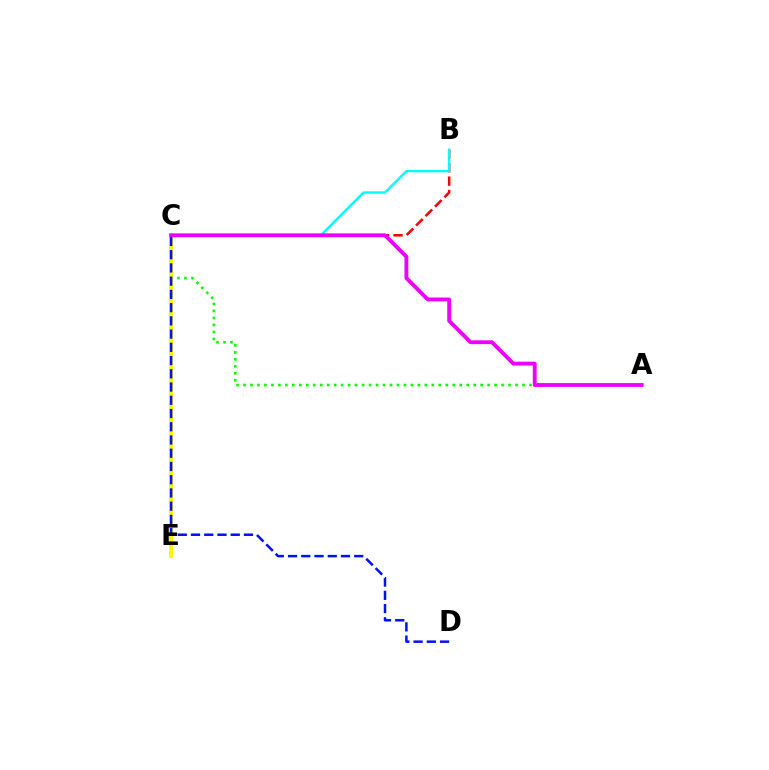{('A', 'C'): [{'color': '#08ff00', 'line_style': 'dotted', 'thickness': 1.9}, {'color': '#ee00ff', 'line_style': 'solid', 'thickness': 2.77}], ('C', 'E'): [{'color': '#fcf500', 'line_style': 'solid', 'thickness': 2.95}], ('B', 'C'): [{'color': '#ff0000', 'line_style': 'dashed', 'thickness': 1.82}, {'color': '#00fff6', 'line_style': 'solid', 'thickness': 1.69}], ('C', 'D'): [{'color': '#0010ff', 'line_style': 'dashed', 'thickness': 1.8}]}